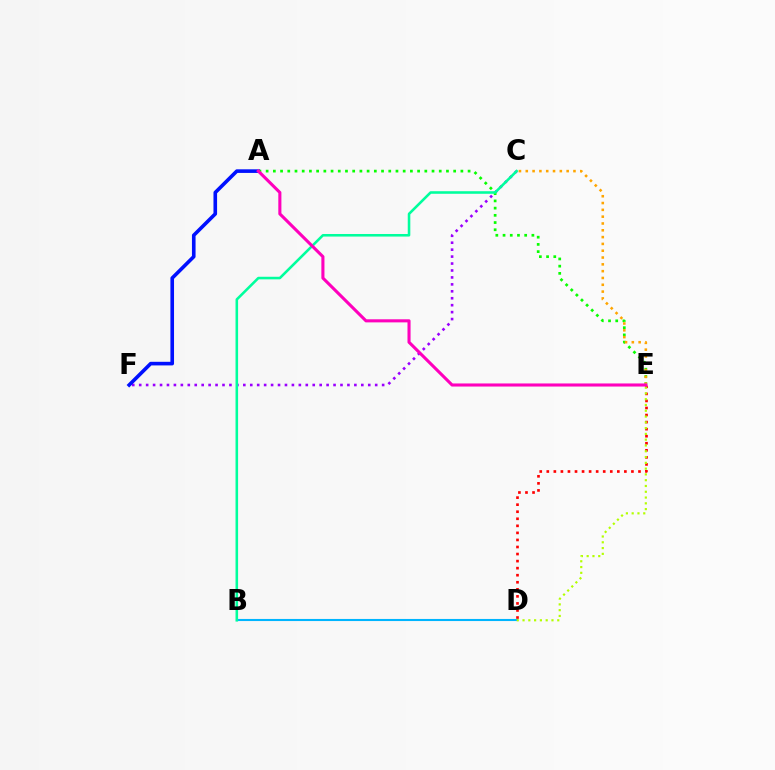{('D', 'E'): [{'color': '#ff0000', 'line_style': 'dotted', 'thickness': 1.92}, {'color': '#b3ff00', 'line_style': 'dotted', 'thickness': 1.57}], ('C', 'F'): [{'color': '#9b00ff', 'line_style': 'dotted', 'thickness': 1.89}], ('A', 'F'): [{'color': '#0010ff', 'line_style': 'solid', 'thickness': 2.6}], ('A', 'E'): [{'color': '#08ff00', 'line_style': 'dotted', 'thickness': 1.96}, {'color': '#ff00bd', 'line_style': 'solid', 'thickness': 2.22}], ('B', 'D'): [{'color': '#00b5ff', 'line_style': 'solid', 'thickness': 1.51}], ('B', 'C'): [{'color': '#00ff9d', 'line_style': 'solid', 'thickness': 1.85}], ('C', 'E'): [{'color': '#ffa500', 'line_style': 'dotted', 'thickness': 1.85}]}